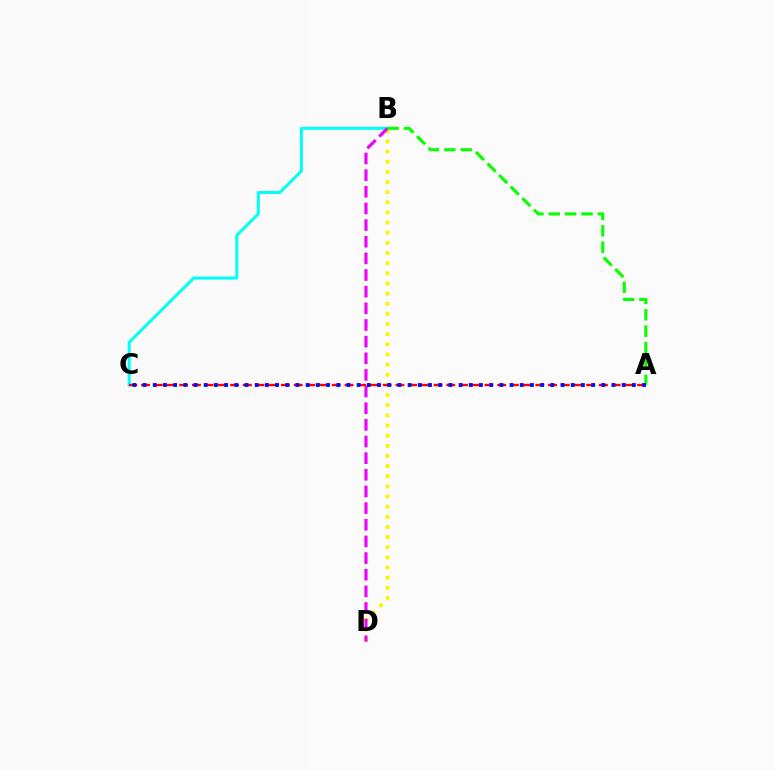{('B', 'C'): [{'color': '#00fff6', 'line_style': 'solid', 'thickness': 2.18}], ('B', 'D'): [{'color': '#fcf500', 'line_style': 'dotted', 'thickness': 2.76}, {'color': '#ee00ff', 'line_style': 'dashed', 'thickness': 2.26}], ('A', 'C'): [{'color': '#ff0000', 'line_style': 'dashed', 'thickness': 1.73}, {'color': '#0010ff', 'line_style': 'dotted', 'thickness': 2.77}], ('A', 'B'): [{'color': '#08ff00', 'line_style': 'dashed', 'thickness': 2.22}]}